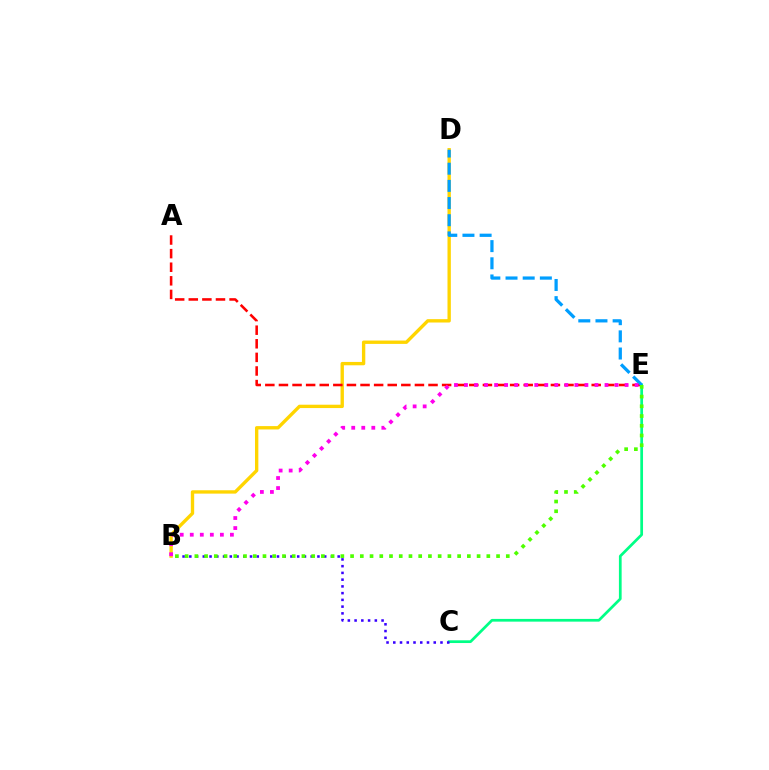{('B', 'D'): [{'color': '#ffd500', 'line_style': 'solid', 'thickness': 2.42}], ('A', 'E'): [{'color': '#ff0000', 'line_style': 'dashed', 'thickness': 1.85}], ('C', 'E'): [{'color': '#00ff86', 'line_style': 'solid', 'thickness': 1.96}], ('D', 'E'): [{'color': '#009eff', 'line_style': 'dashed', 'thickness': 2.33}], ('B', 'E'): [{'color': '#ff00ed', 'line_style': 'dotted', 'thickness': 2.73}, {'color': '#4fff00', 'line_style': 'dotted', 'thickness': 2.64}], ('B', 'C'): [{'color': '#3700ff', 'line_style': 'dotted', 'thickness': 1.83}]}